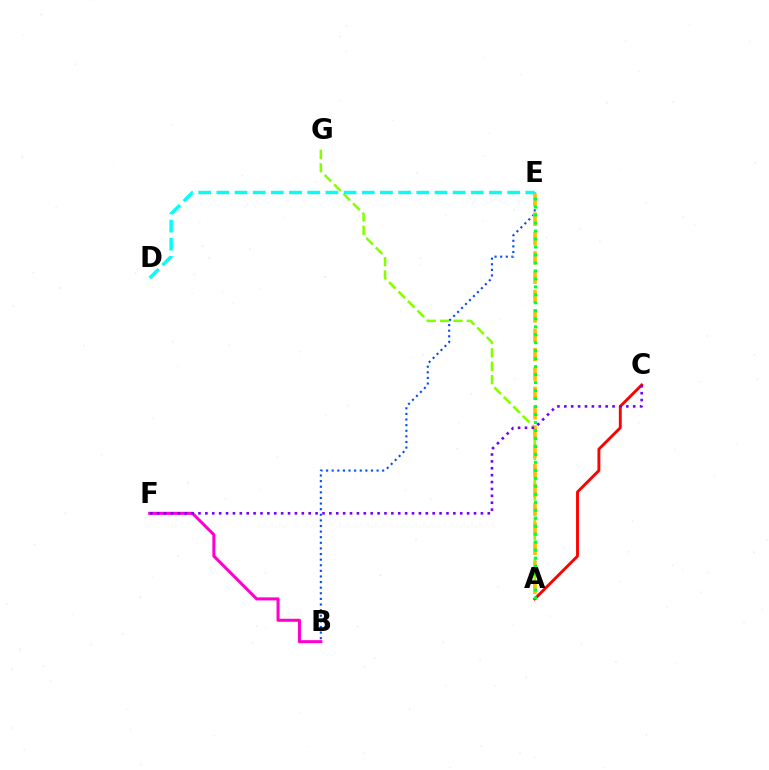{('B', 'F'): [{'color': '#ff00cf', 'line_style': 'solid', 'thickness': 2.19}], ('A', 'G'): [{'color': '#84ff00', 'line_style': 'dashed', 'thickness': 1.82}], ('B', 'E'): [{'color': '#004bff', 'line_style': 'dotted', 'thickness': 1.52}], ('A', 'C'): [{'color': '#ff0000', 'line_style': 'solid', 'thickness': 2.07}], ('A', 'E'): [{'color': '#ffbd00', 'line_style': 'dashed', 'thickness': 2.63}, {'color': '#00ff39', 'line_style': 'dotted', 'thickness': 2.17}], ('D', 'E'): [{'color': '#00fff6', 'line_style': 'dashed', 'thickness': 2.47}], ('C', 'F'): [{'color': '#7200ff', 'line_style': 'dotted', 'thickness': 1.87}]}